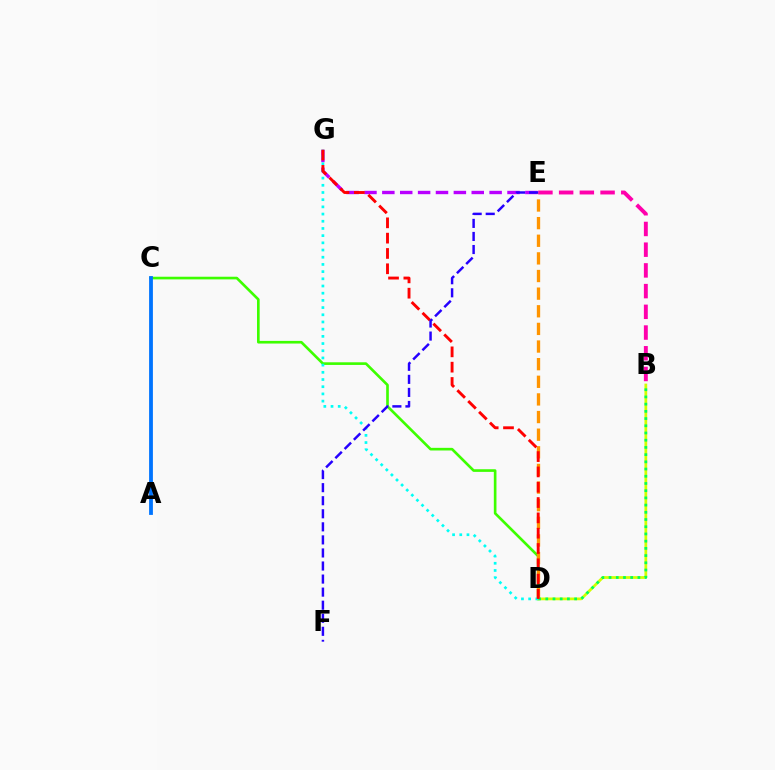{('E', 'G'): [{'color': '#b900ff', 'line_style': 'dashed', 'thickness': 2.43}], ('C', 'D'): [{'color': '#3dff00', 'line_style': 'solid', 'thickness': 1.91}], ('D', 'E'): [{'color': '#ff9400', 'line_style': 'dashed', 'thickness': 2.39}], ('B', 'D'): [{'color': '#d1ff00', 'line_style': 'solid', 'thickness': 1.99}, {'color': '#00ff5c', 'line_style': 'dotted', 'thickness': 1.96}], ('D', 'G'): [{'color': '#00fff6', 'line_style': 'dotted', 'thickness': 1.95}, {'color': '#ff0000', 'line_style': 'dashed', 'thickness': 2.08}], ('B', 'E'): [{'color': '#ff00ac', 'line_style': 'dashed', 'thickness': 2.81}], ('A', 'C'): [{'color': '#0074ff', 'line_style': 'solid', 'thickness': 2.74}], ('E', 'F'): [{'color': '#2500ff', 'line_style': 'dashed', 'thickness': 1.77}]}